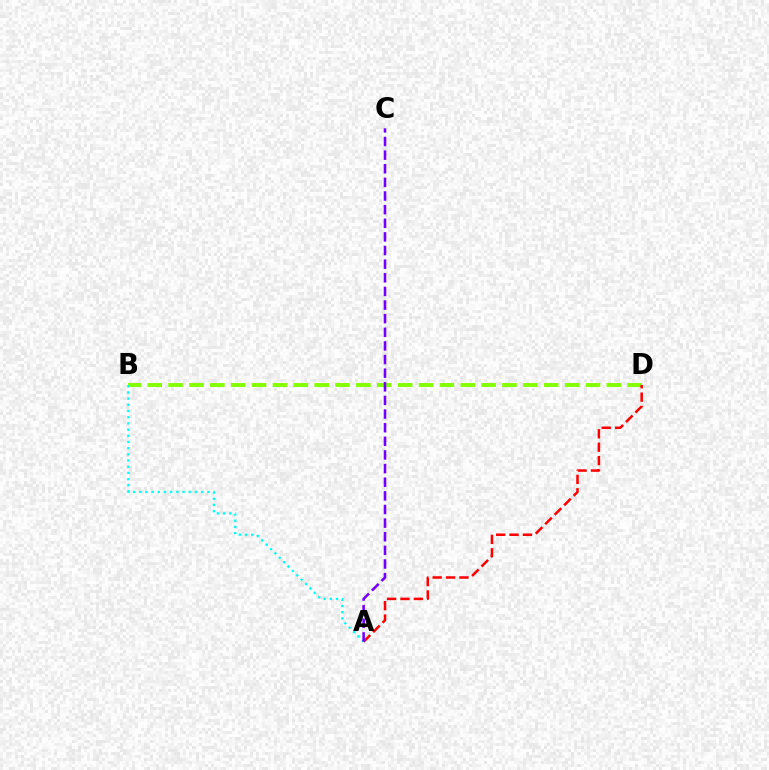{('B', 'D'): [{'color': '#84ff00', 'line_style': 'dashed', 'thickness': 2.84}], ('A', 'D'): [{'color': '#ff0000', 'line_style': 'dashed', 'thickness': 1.82}], ('A', 'B'): [{'color': '#00fff6', 'line_style': 'dotted', 'thickness': 1.68}], ('A', 'C'): [{'color': '#7200ff', 'line_style': 'dashed', 'thickness': 1.85}]}